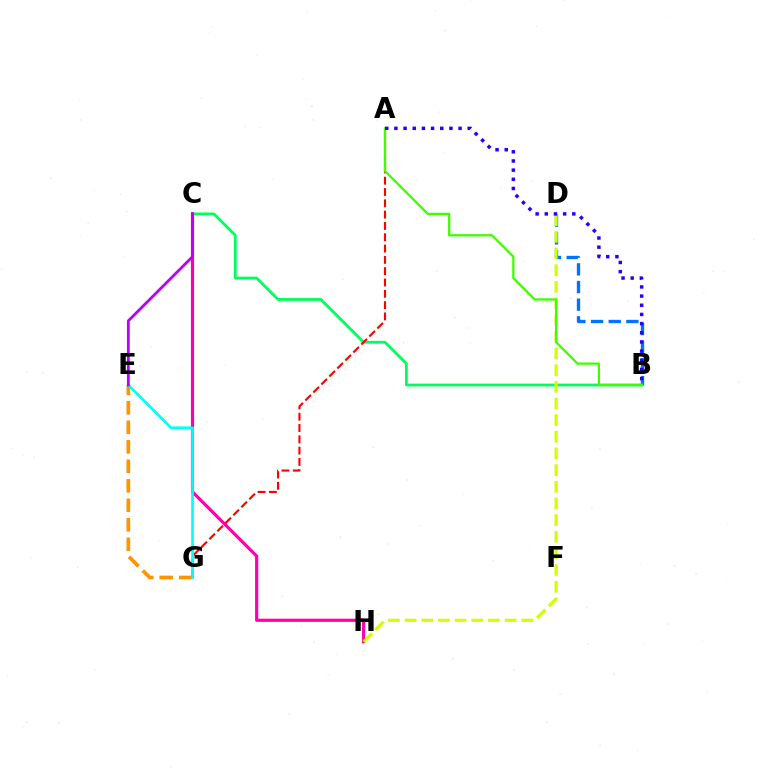{('B', 'D'): [{'color': '#0074ff', 'line_style': 'dashed', 'thickness': 2.4}], ('B', 'C'): [{'color': '#00ff5c', 'line_style': 'solid', 'thickness': 2.01}], ('E', 'G'): [{'color': '#ff9400', 'line_style': 'dashed', 'thickness': 2.65}, {'color': '#00fff6', 'line_style': 'solid', 'thickness': 1.93}], ('C', 'H'): [{'color': '#ff00ac', 'line_style': 'solid', 'thickness': 2.28}], ('A', 'G'): [{'color': '#ff0000', 'line_style': 'dashed', 'thickness': 1.54}], ('D', 'H'): [{'color': '#d1ff00', 'line_style': 'dashed', 'thickness': 2.26}], ('A', 'B'): [{'color': '#3dff00', 'line_style': 'solid', 'thickness': 1.63}, {'color': '#2500ff', 'line_style': 'dotted', 'thickness': 2.49}], ('C', 'E'): [{'color': '#b900ff', 'line_style': 'solid', 'thickness': 2.0}]}